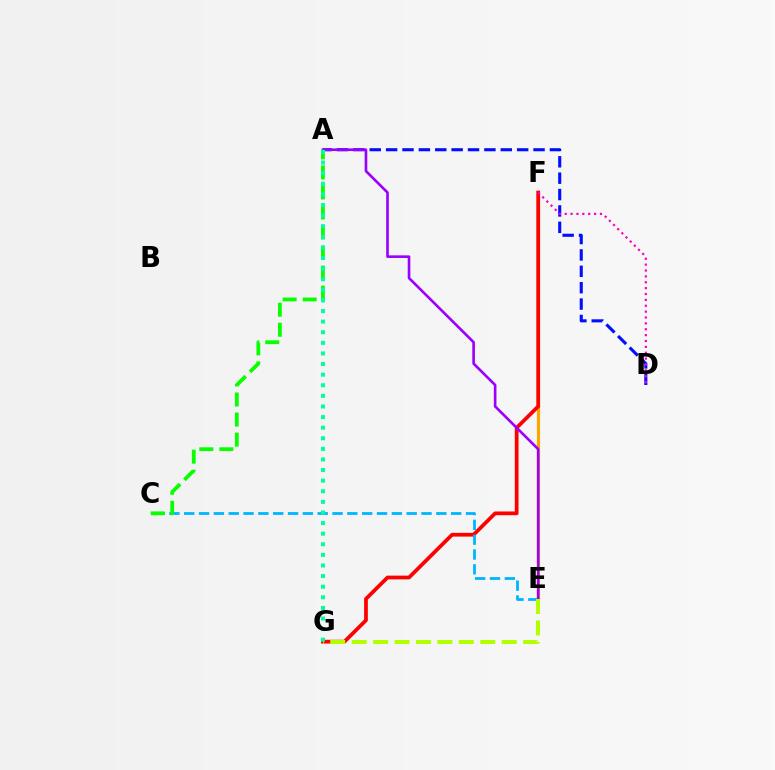{('E', 'F'): [{'color': '#ffa500', 'line_style': 'solid', 'thickness': 2.28}], ('F', 'G'): [{'color': '#ff0000', 'line_style': 'solid', 'thickness': 2.7}], ('A', 'D'): [{'color': '#0010ff', 'line_style': 'dashed', 'thickness': 2.23}], ('C', 'E'): [{'color': '#00b5ff', 'line_style': 'dashed', 'thickness': 2.01}], ('A', 'E'): [{'color': '#9b00ff', 'line_style': 'solid', 'thickness': 1.9}], ('A', 'C'): [{'color': '#08ff00', 'line_style': 'dashed', 'thickness': 2.72}], ('D', 'F'): [{'color': '#ff00bd', 'line_style': 'dotted', 'thickness': 1.6}], ('E', 'G'): [{'color': '#b3ff00', 'line_style': 'dashed', 'thickness': 2.91}], ('A', 'G'): [{'color': '#00ff9d', 'line_style': 'dotted', 'thickness': 2.88}]}